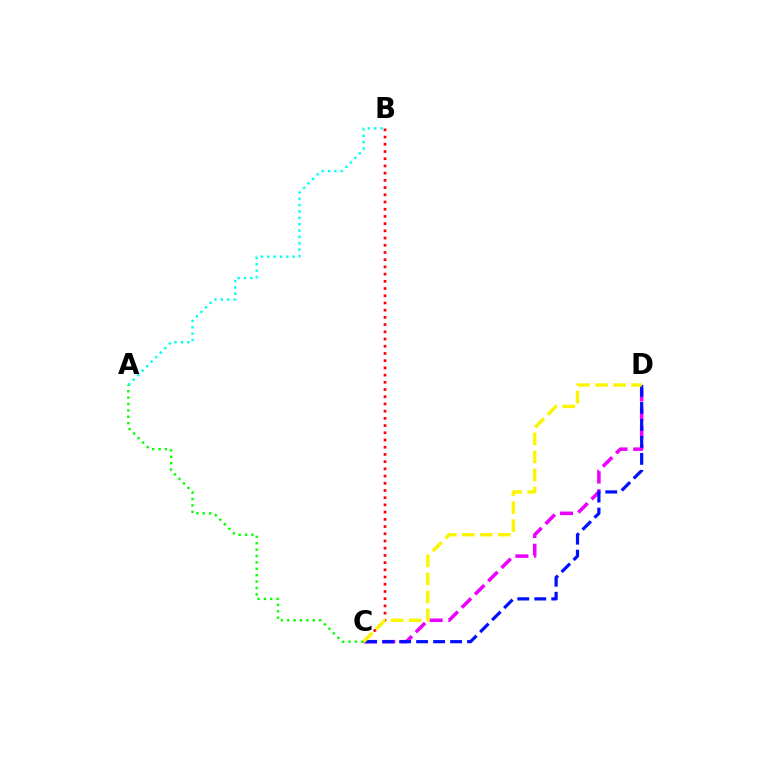{('A', 'B'): [{'color': '#00fff6', 'line_style': 'dotted', 'thickness': 1.73}], ('B', 'C'): [{'color': '#ff0000', 'line_style': 'dotted', 'thickness': 1.96}], ('C', 'D'): [{'color': '#ee00ff', 'line_style': 'dashed', 'thickness': 2.54}, {'color': '#0010ff', 'line_style': 'dashed', 'thickness': 2.31}, {'color': '#fcf500', 'line_style': 'dashed', 'thickness': 2.45}], ('A', 'C'): [{'color': '#08ff00', 'line_style': 'dotted', 'thickness': 1.74}]}